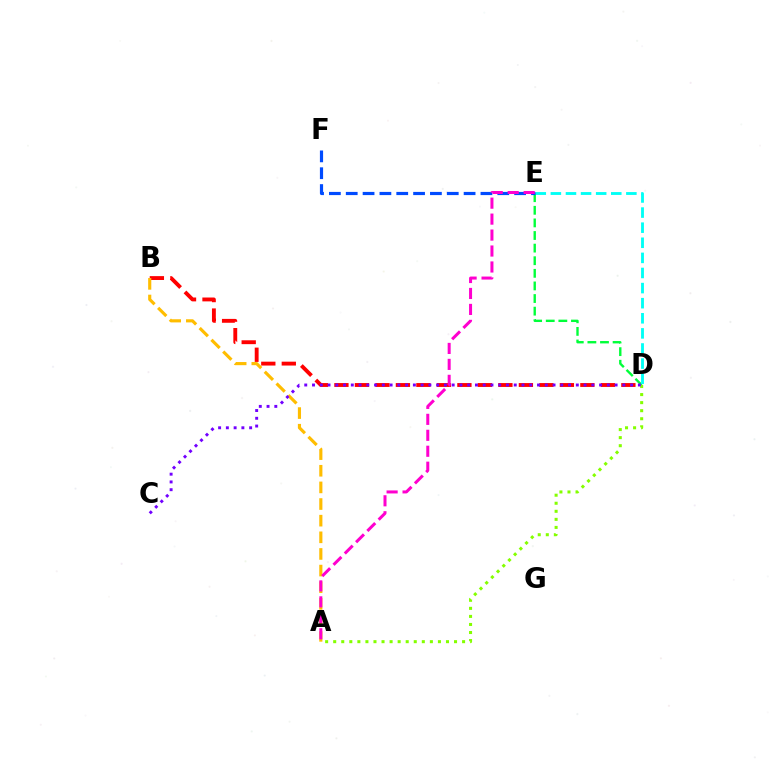{('B', 'D'): [{'color': '#ff0000', 'line_style': 'dashed', 'thickness': 2.78}], ('D', 'E'): [{'color': '#00ff39', 'line_style': 'dashed', 'thickness': 1.71}, {'color': '#00fff6', 'line_style': 'dashed', 'thickness': 2.05}], ('E', 'F'): [{'color': '#004bff', 'line_style': 'dashed', 'thickness': 2.29}], ('A', 'D'): [{'color': '#84ff00', 'line_style': 'dotted', 'thickness': 2.19}], ('A', 'B'): [{'color': '#ffbd00', 'line_style': 'dashed', 'thickness': 2.26}], ('C', 'D'): [{'color': '#7200ff', 'line_style': 'dotted', 'thickness': 2.11}], ('A', 'E'): [{'color': '#ff00cf', 'line_style': 'dashed', 'thickness': 2.17}]}